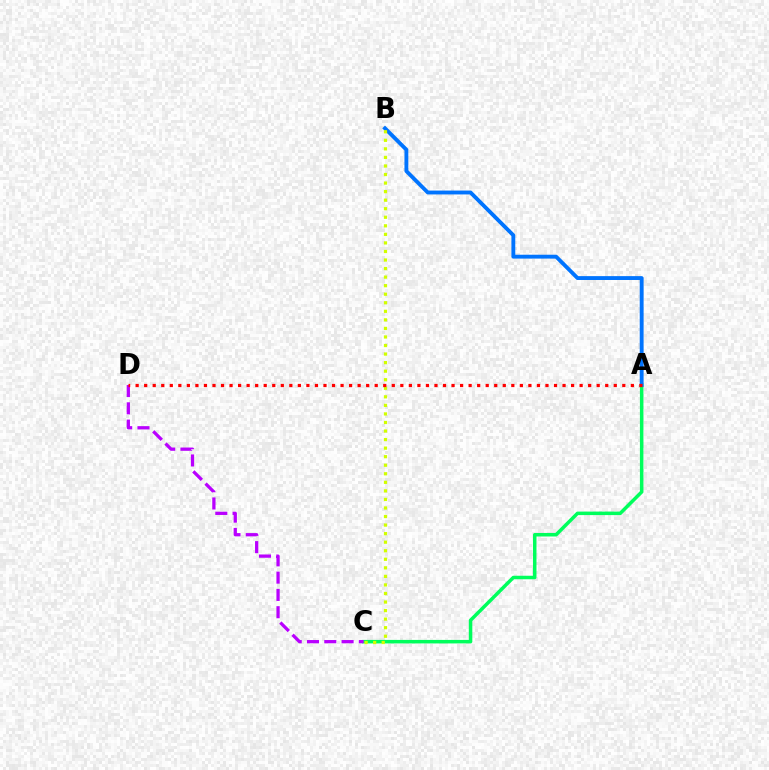{('A', 'C'): [{'color': '#00ff5c', 'line_style': 'solid', 'thickness': 2.53}], ('A', 'B'): [{'color': '#0074ff', 'line_style': 'solid', 'thickness': 2.79}], ('C', 'D'): [{'color': '#b900ff', 'line_style': 'dashed', 'thickness': 2.35}], ('B', 'C'): [{'color': '#d1ff00', 'line_style': 'dotted', 'thickness': 2.32}], ('A', 'D'): [{'color': '#ff0000', 'line_style': 'dotted', 'thickness': 2.32}]}